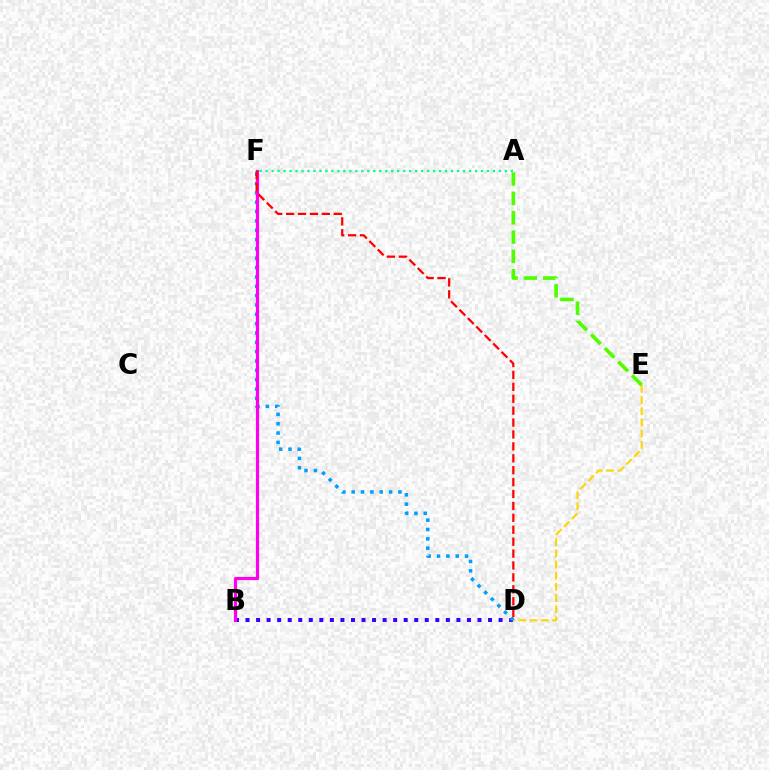{('B', 'D'): [{'color': '#3700ff', 'line_style': 'dotted', 'thickness': 2.86}], ('D', 'E'): [{'color': '#ffd500', 'line_style': 'dashed', 'thickness': 1.52}], ('D', 'F'): [{'color': '#009eff', 'line_style': 'dotted', 'thickness': 2.54}, {'color': '#ff0000', 'line_style': 'dashed', 'thickness': 1.62}], ('B', 'F'): [{'color': '#ff00ed', 'line_style': 'solid', 'thickness': 2.28}], ('A', 'F'): [{'color': '#00ff86', 'line_style': 'dotted', 'thickness': 1.63}], ('A', 'E'): [{'color': '#4fff00', 'line_style': 'dashed', 'thickness': 2.63}]}